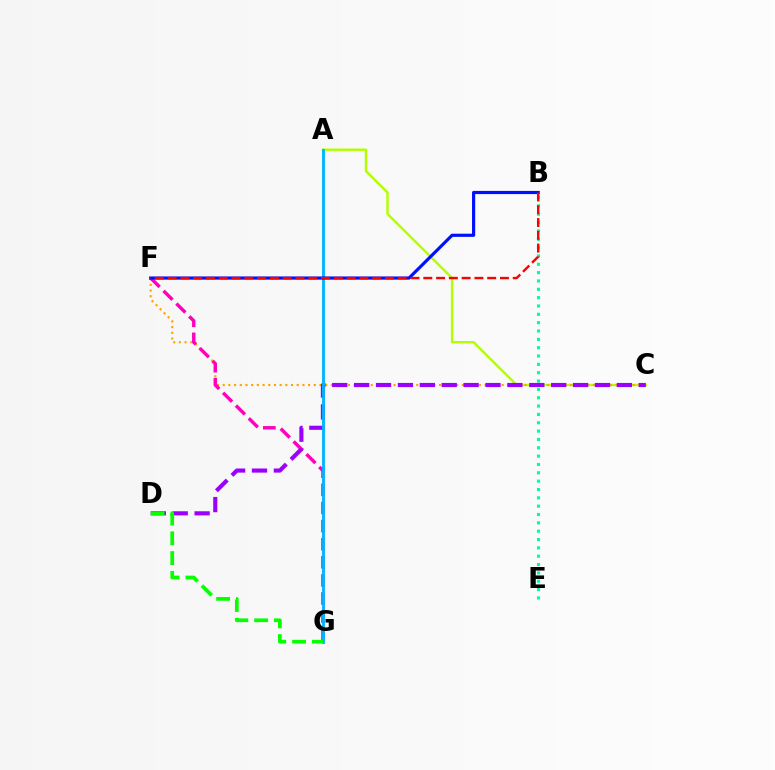{('A', 'C'): [{'color': '#b3ff00', 'line_style': 'solid', 'thickness': 1.76}], ('C', 'F'): [{'color': '#ffa500', 'line_style': 'dotted', 'thickness': 1.55}], ('F', 'G'): [{'color': '#ff00bd', 'line_style': 'dashed', 'thickness': 2.46}], ('B', 'E'): [{'color': '#00ff9d', 'line_style': 'dotted', 'thickness': 2.27}], ('C', 'D'): [{'color': '#9b00ff', 'line_style': 'dashed', 'thickness': 2.97}], ('A', 'G'): [{'color': '#00b5ff', 'line_style': 'solid', 'thickness': 2.06}], ('D', 'G'): [{'color': '#08ff00', 'line_style': 'dashed', 'thickness': 2.69}], ('B', 'F'): [{'color': '#0010ff', 'line_style': 'solid', 'thickness': 2.28}, {'color': '#ff0000', 'line_style': 'dashed', 'thickness': 1.74}]}